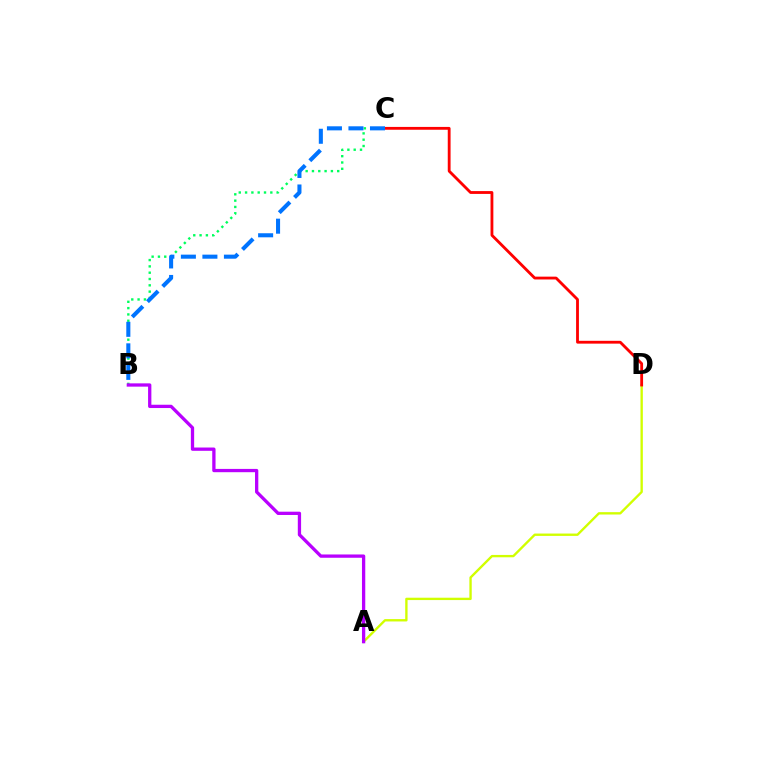{('A', 'D'): [{'color': '#d1ff00', 'line_style': 'solid', 'thickness': 1.7}], ('C', 'D'): [{'color': '#ff0000', 'line_style': 'solid', 'thickness': 2.03}], ('B', 'C'): [{'color': '#00ff5c', 'line_style': 'dotted', 'thickness': 1.72}, {'color': '#0074ff', 'line_style': 'dashed', 'thickness': 2.92}], ('A', 'B'): [{'color': '#b900ff', 'line_style': 'solid', 'thickness': 2.37}]}